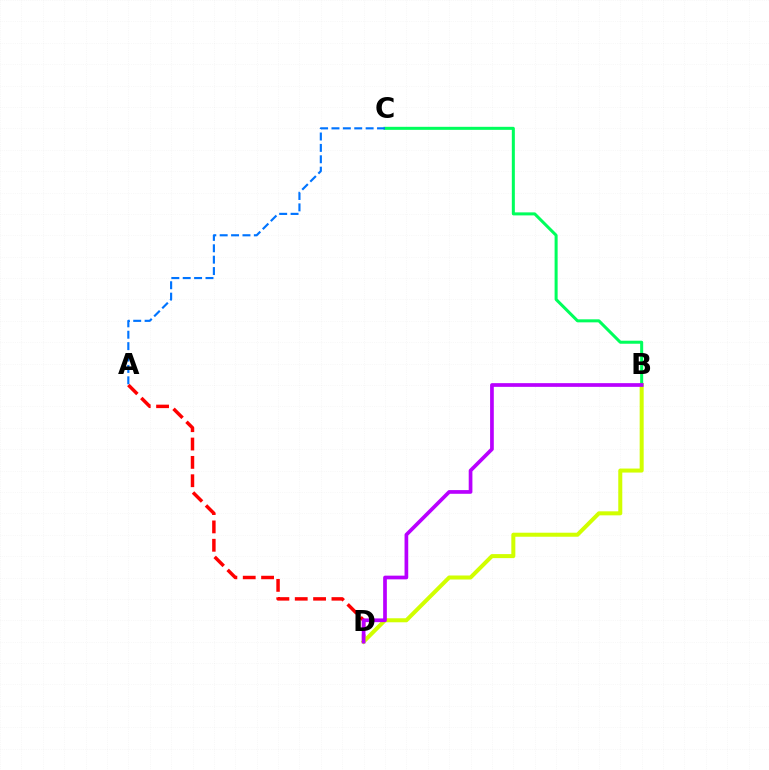{('A', 'D'): [{'color': '#ff0000', 'line_style': 'dashed', 'thickness': 2.49}], ('B', 'D'): [{'color': '#d1ff00', 'line_style': 'solid', 'thickness': 2.89}, {'color': '#b900ff', 'line_style': 'solid', 'thickness': 2.66}], ('B', 'C'): [{'color': '#00ff5c', 'line_style': 'solid', 'thickness': 2.18}], ('A', 'C'): [{'color': '#0074ff', 'line_style': 'dashed', 'thickness': 1.55}]}